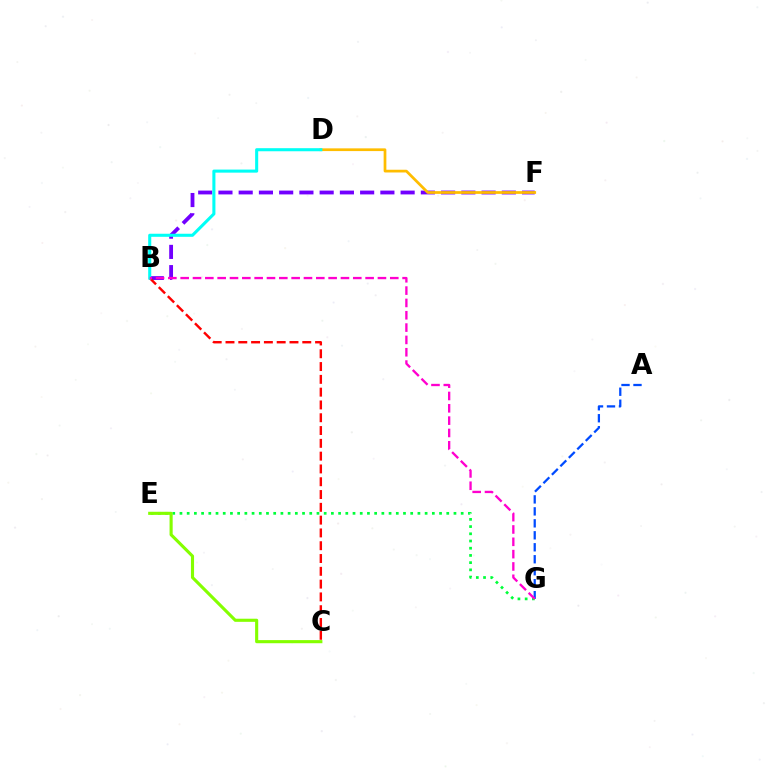{('B', 'F'): [{'color': '#7200ff', 'line_style': 'dashed', 'thickness': 2.75}], ('D', 'F'): [{'color': '#ffbd00', 'line_style': 'solid', 'thickness': 1.97}], ('B', 'C'): [{'color': '#ff0000', 'line_style': 'dashed', 'thickness': 1.74}], ('A', 'G'): [{'color': '#004bff', 'line_style': 'dashed', 'thickness': 1.63}], ('B', 'D'): [{'color': '#00fff6', 'line_style': 'solid', 'thickness': 2.21}], ('E', 'G'): [{'color': '#00ff39', 'line_style': 'dotted', 'thickness': 1.96}], ('B', 'G'): [{'color': '#ff00cf', 'line_style': 'dashed', 'thickness': 1.67}], ('C', 'E'): [{'color': '#84ff00', 'line_style': 'solid', 'thickness': 2.24}]}